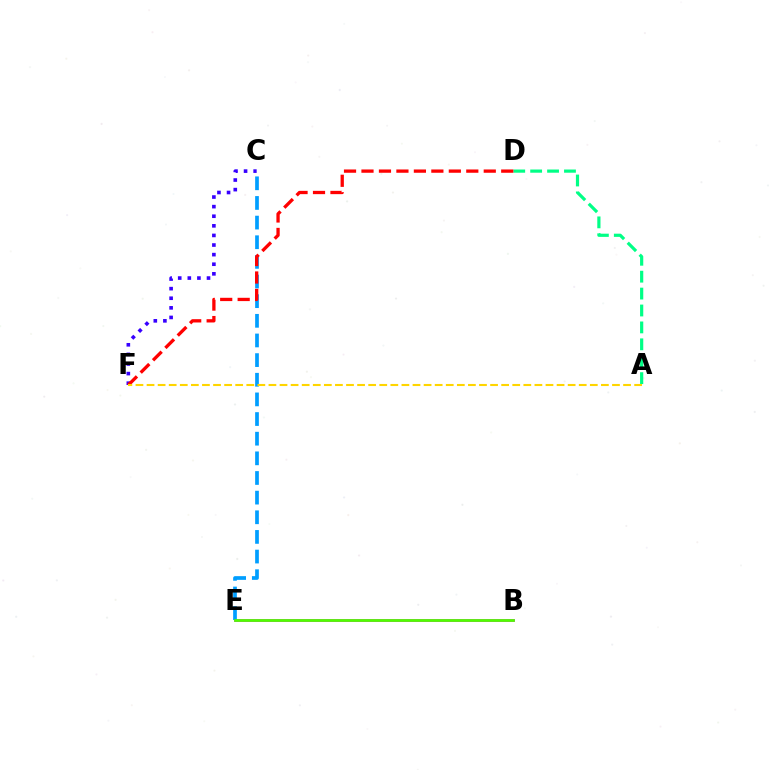{('B', 'E'): [{'color': '#ff00ed', 'line_style': 'solid', 'thickness': 1.99}, {'color': '#4fff00', 'line_style': 'solid', 'thickness': 1.98}], ('A', 'D'): [{'color': '#00ff86', 'line_style': 'dashed', 'thickness': 2.3}], ('C', 'F'): [{'color': '#3700ff', 'line_style': 'dotted', 'thickness': 2.61}], ('C', 'E'): [{'color': '#009eff', 'line_style': 'dashed', 'thickness': 2.67}], ('D', 'F'): [{'color': '#ff0000', 'line_style': 'dashed', 'thickness': 2.37}], ('A', 'F'): [{'color': '#ffd500', 'line_style': 'dashed', 'thickness': 1.51}]}